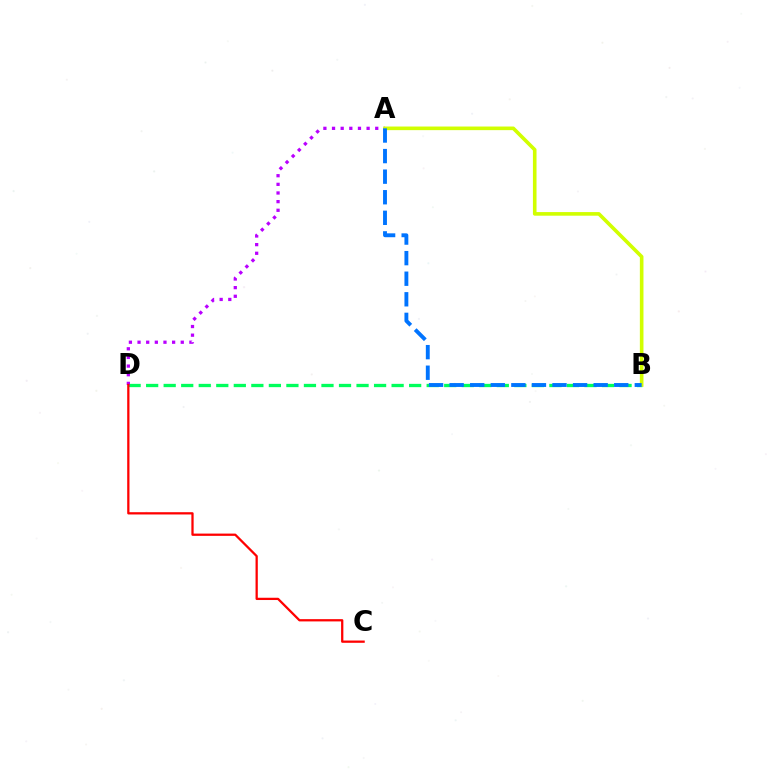{('B', 'D'): [{'color': '#00ff5c', 'line_style': 'dashed', 'thickness': 2.38}], ('A', 'D'): [{'color': '#b900ff', 'line_style': 'dotted', 'thickness': 2.35}], ('A', 'B'): [{'color': '#d1ff00', 'line_style': 'solid', 'thickness': 2.6}, {'color': '#0074ff', 'line_style': 'dashed', 'thickness': 2.79}], ('C', 'D'): [{'color': '#ff0000', 'line_style': 'solid', 'thickness': 1.63}]}